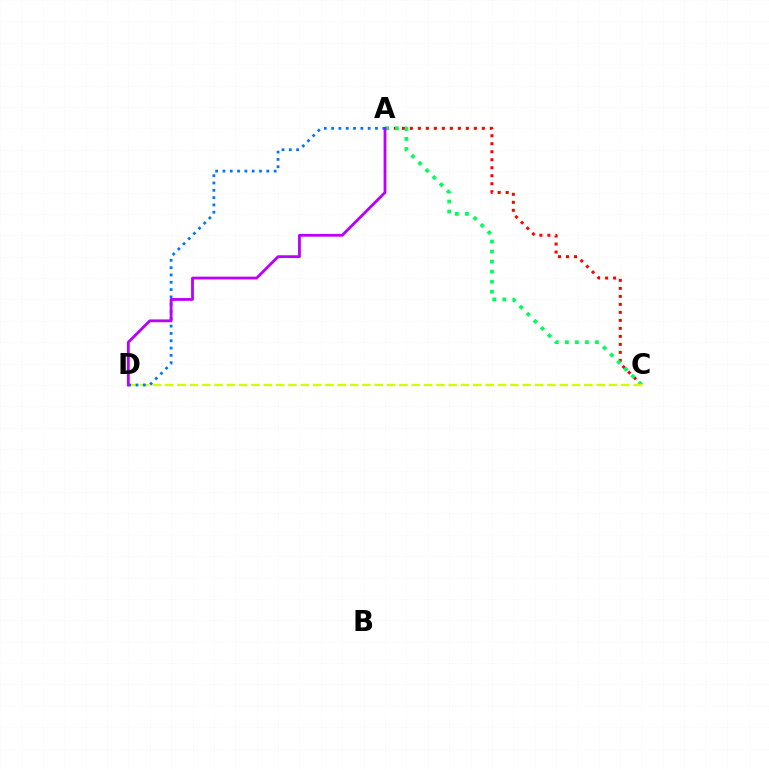{('A', 'C'): [{'color': '#ff0000', 'line_style': 'dotted', 'thickness': 2.17}, {'color': '#00ff5c', 'line_style': 'dotted', 'thickness': 2.73}], ('C', 'D'): [{'color': '#d1ff00', 'line_style': 'dashed', 'thickness': 1.67}], ('A', 'D'): [{'color': '#0074ff', 'line_style': 'dotted', 'thickness': 1.99}, {'color': '#b900ff', 'line_style': 'solid', 'thickness': 2.02}]}